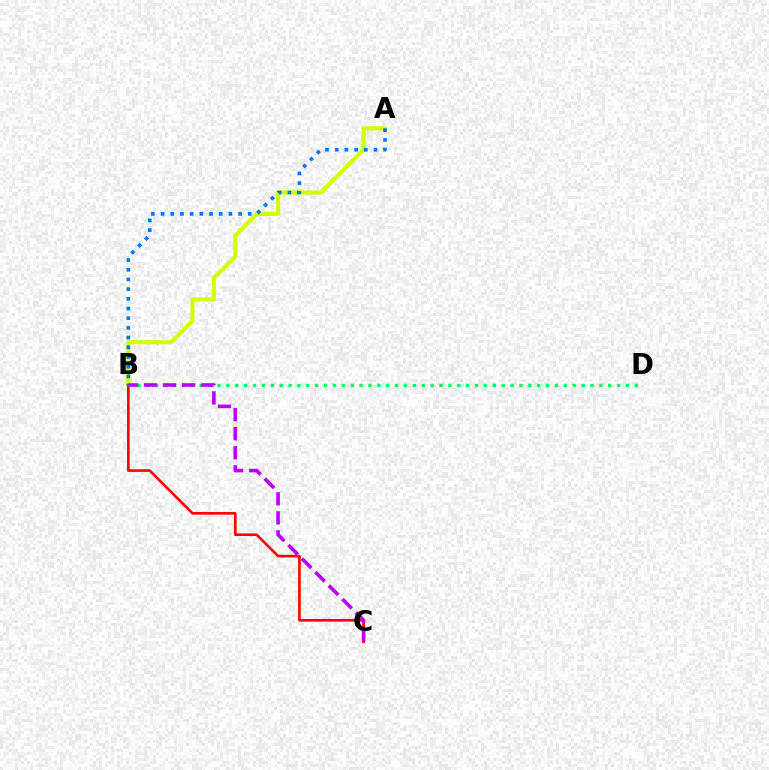{('A', 'B'): [{'color': '#d1ff00', 'line_style': 'solid', 'thickness': 2.93}, {'color': '#0074ff', 'line_style': 'dotted', 'thickness': 2.63}], ('B', 'C'): [{'color': '#ff0000', 'line_style': 'solid', 'thickness': 1.89}, {'color': '#b900ff', 'line_style': 'dashed', 'thickness': 2.59}], ('B', 'D'): [{'color': '#00ff5c', 'line_style': 'dotted', 'thickness': 2.41}]}